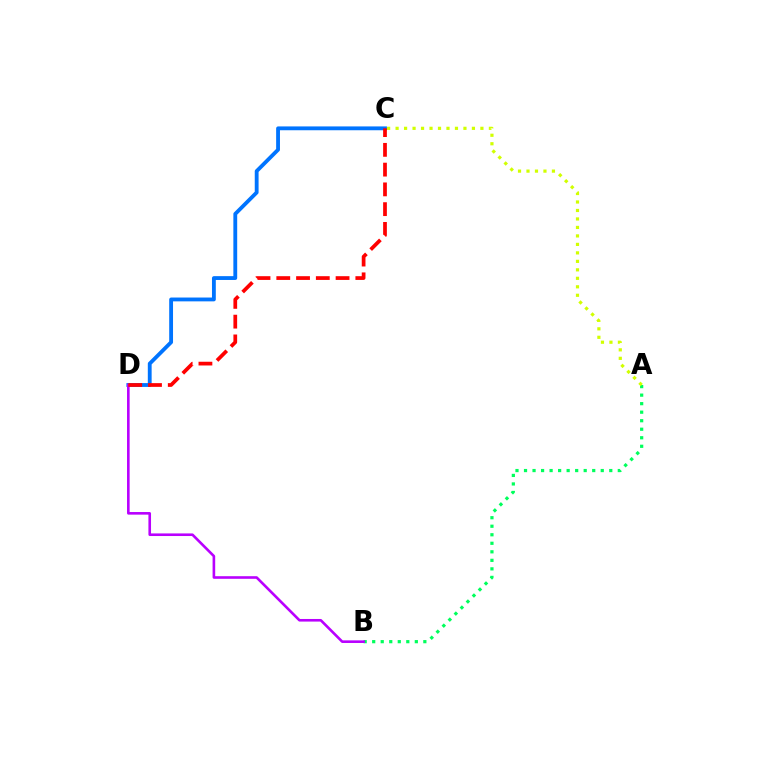{('A', 'B'): [{'color': '#00ff5c', 'line_style': 'dotted', 'thickness': 2.32}], ('C', 'D'): [{'color': '#0074ff', 'line_style': 'solid', 'thickness': 2.76}, {'color': '#ff0000', 'line_style': 'dashed', 'thickness': 2.68}], ('B', 'D'): [{'color': '#b900ff', 'line_style': 'solid', 'thickness': 1.88}], ('A', 'C'): [{'color': '#d1ff00', 'line_style': 'dotted', 'thickness': 2.3}]}